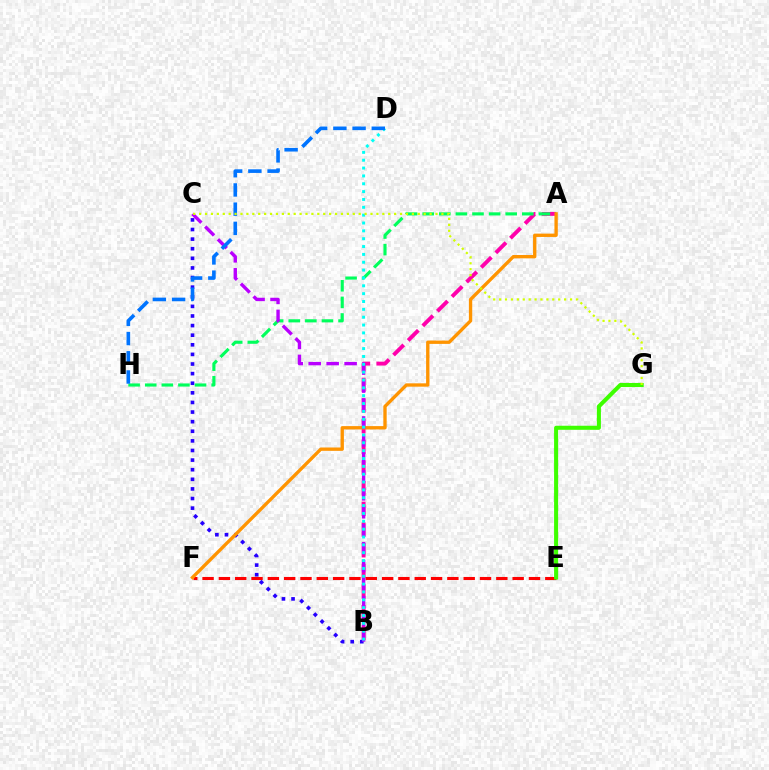{('A', 'B'): [{'color': '#ff00ac', 'line_style': 'dashed', 'thickness': 2.81}], ('E', 'F'): [{'color': '#ff0000', 'line_style': 'dashed', 'thickness': 2.22}], ('E', 'G'): [{'color': '#3dff00', 'line_style': 'solid', 'thickness': 2.92}], ('B', 'C'): [{'color': '#2500ff', 'line_style': 'dotted', 'thickness': 2.61}, {'color': '#b900ff', 'line_style': 'dashed', 'thickness': 2.44}], ('A', 'H'): [{'color': '#00ff5c', 'line_style': 'dashed', 'thickness': 2.26}], ('A', 'F'): [{'color': '#ff9400', 'line_style': 'solid', 'thickness': 2.41}], ('B', 'D'): [{'color': '#00fff6', 'line_style': 'dotted', 'thickness': 2.13}], ('D', 'H'): [{'color': '#0074ff', 'line_style': 'dashed', 'thickness': 2.61}], ('C', 'G'): [{'color': '#d1ff00', 'line_style': 'dotted', 'thickness': 1.61}]}